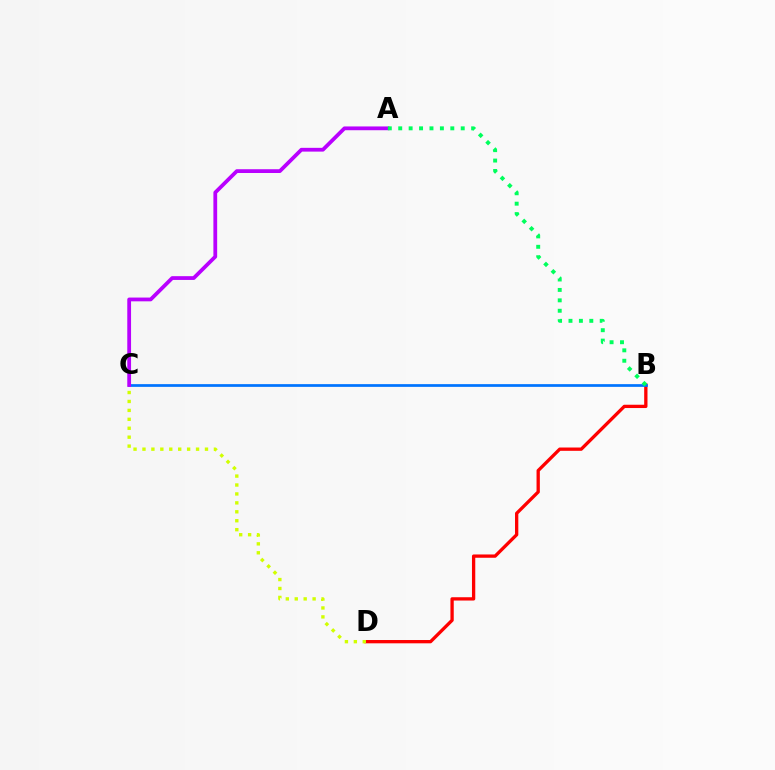{('B', 'D'): [{'color': '#ff0000', 'line_style': 'solid', 'thickness': 2.38}], ('B', 'C'): [{'color': '#0074ff', 'line_style': 'solid', 'thickness': 1.97}], ('C', 'D'): [{'color': '#d1ff00', 'line_style': 'dotted', 'thickness': 2.43}], ('A', 'C'): [{'color': '#b900ff', 'line_style': 'solid', 'thickness': 2.72}], ('A', 'B'): [{'color': '#00ff5c', 'line_style': 'dotted', 'thickness': 2.83}]}